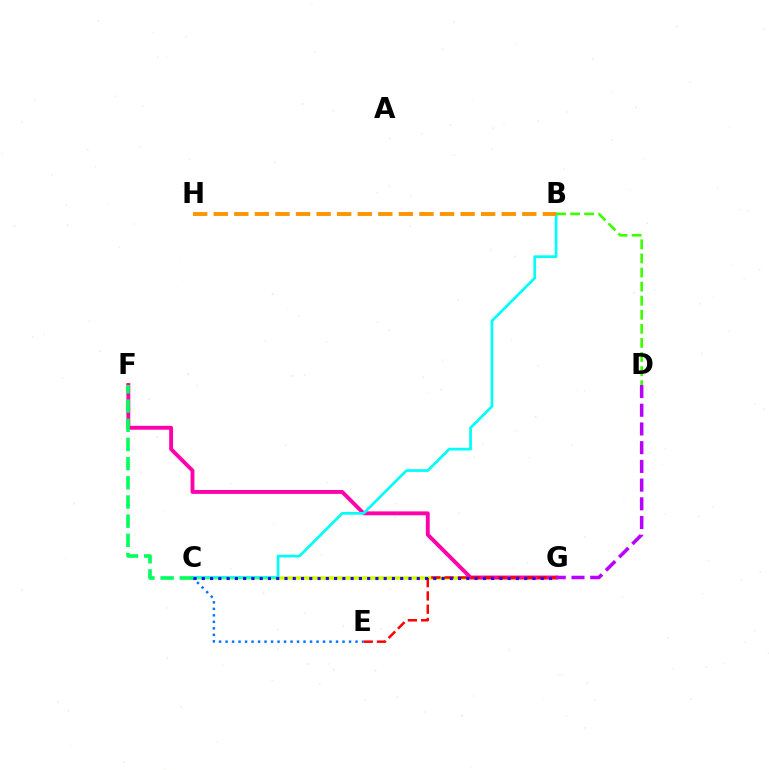{('C', 'G'): [{'color': '#d1ff00', 'line_style': 'solid', 'thickness': 2.52}, {'color': '#2500ff', 'line_style': 'dotted', 'thickness': 2.25}], ('C', 'E'): [{'color': '#0074ff', 'line_style': 'dotted', 'thickness': 1.77}], ('F', 'G'): [{'color': '#ff00ac', 'line_style': 'solid', 'thickness': 2.8}], ('B', 'C'): [{'color': '#00fff6', 'line_style': 'solid', 'thickness': 1.95}], ('E', 'G'): [{'color': '#ff0000', 'line_style': 'dashed', 'thickness': 1.8}], ('D', 'G'): [{'color': '#b900ff', 'line_style': 'dashed', 'thickness': 2.54}], ('C', 'F'): [{'color': '#00ff5c', 'line_style': 'dashed', 'thickness': 2.61}], ('B', 'D'): [{'color': '#3dff00', 'line_style': 'dashed', 'thickness': 1.91}], ('B', 'H'): [{'color': '#ff9400', 'line_style': 'dashed', 'thickness': 2.79}]}